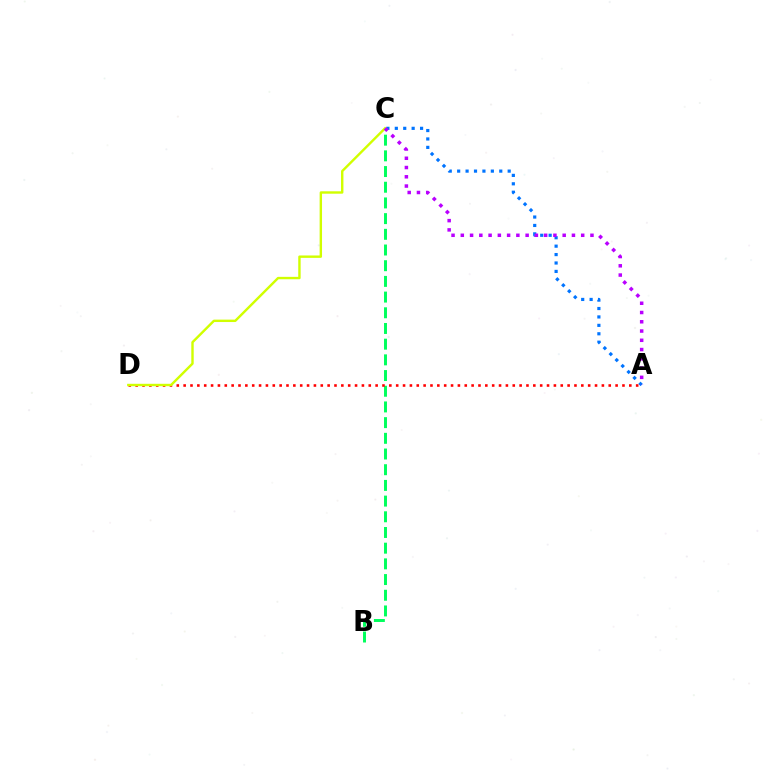{('A', 'C'): [{'color': '#0074ff', 'line_style': 'dotted', 'thickness': 2.29}, {'color': '#b900ff', 'line_style': 'dotted', 'thickness': 2.52}], ('B', 'C'): [{'color': '#00ff5c', 'line_style': 'dashed', 'thickness': 2.13}], ('A', 'D'): [{'color': '#ff0000', 'line_style': 'dotted', 'thickness': 1.86}], ('C', 'D'): [{'color': '#d1ff00', 'line_style': 'solid', 'thickness': 1.73}]}